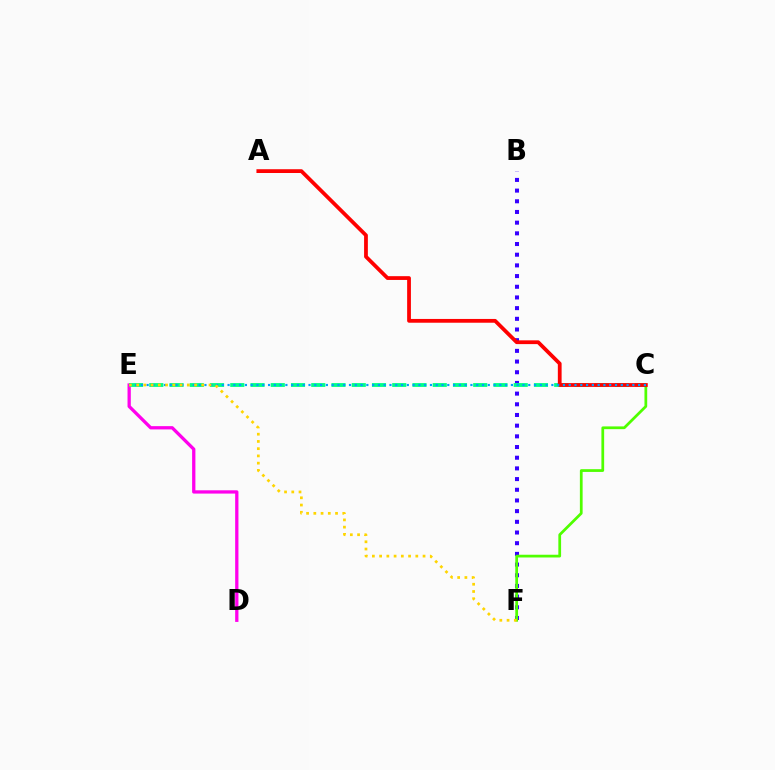{('D', 'E'): [{'color': '#ff00ed', 'line_style': 'solid', 'thickness': 2.36}], ('B', 'F'): [{'color': '#3700ff', 'line_style': 'dotted', 'thickness': 2.9}], ('C', 'E'): [{'color': '#00ff86', 'line_style': 'dashed', 'thickness': 2.75}, {'color': '#009eff', 'line_style': 'dotted', 'thickness': 1.57}], ('C', 'F'): [{'color': '#4fff00', 'line_style': 'solid', 'thickness': 1.97}], ('A', 'C'): [{'color': '#ff0000', 'line_style': 'solid', 'thickness': 2.72}], ('E', 'F'): [{'color': '#ffd500', 'line_style': 'dotted', 'thickness': 1.97}]}